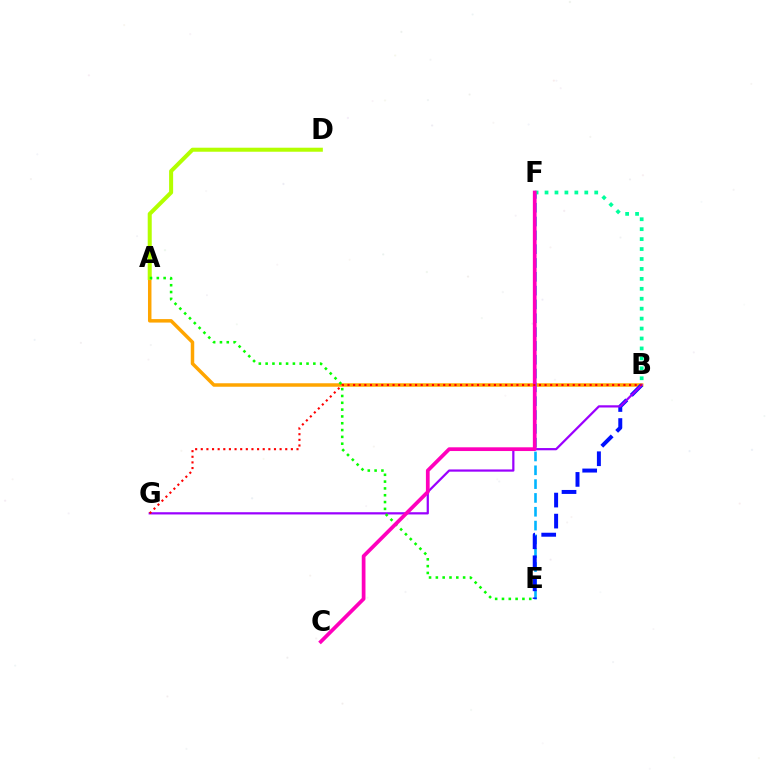{('A', 'B'): [{'color': '#ffa500', 'line_style': 'solid', 'thickness': 2.51}], ('A', 'D'): [{'color': '#b3ff00', 'line_style': 'solid', 'thickness': 2.9}], ('E', 'F'): [{'color': '#00b5ff', 'line_style': 'dashed', 'thickness': 1.88}], ('B', 'E'): [{'color': '#0010ff', 'line_style': 'dashed', 'thickness': 2.86}], ('B', 'F'): [{'color': '#00ff9d', 'line_style': 'dotted', 'thickness': 2.7}], ('B', 'G'): [{'color': '#9b00ff', 'line_style': 'solid', 'thickness': 1.6}, {'color': '#ff0000', 'line_style': 'dotted', 'thickness': 1.53}], ('A', 'E'): [{'color': '#08ff00', 'line_style': 'dotted', 'thickness': 1.85}], ('C', 'F'): [{'color': '#ff00bd', 'line_style': 'solid', 'thickness': 2.68}]}